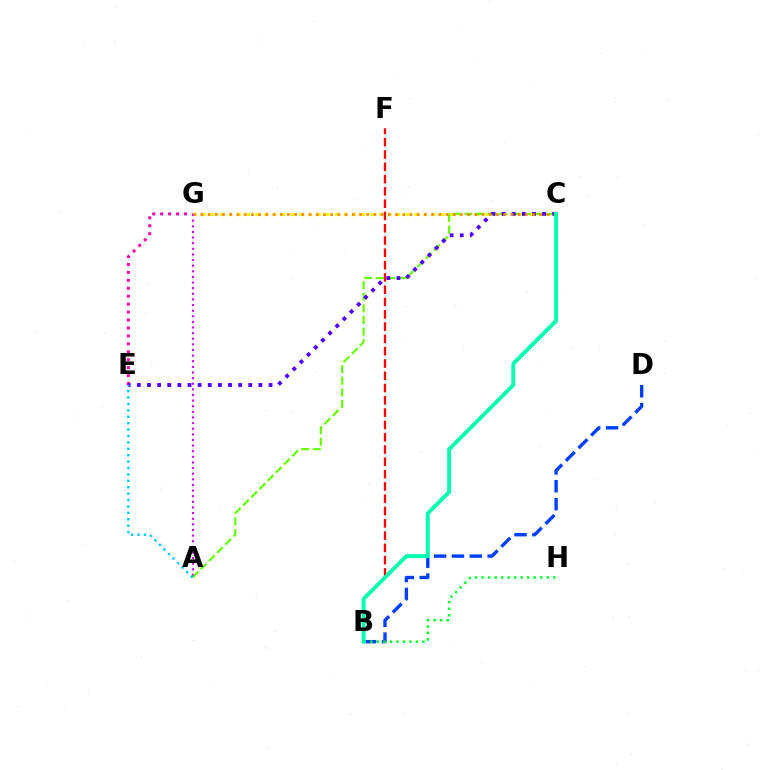{('E', 'G'): [{'color': '#ff00a0', 'line_style': 'dotted', 'thickness': 2.16}], ('B', 'F'): [{'color': '#ff0000', 'line_style': 'dashed', 'thickness': 1.67}], ('C', 'G'): [{'color': '#eeff00', 'line_style': 'dotted', 'thickness': 2.4}, {'color': '#ff8800', 'line_style': 'dotted', 'thickness': 1.96}], ('B', 'D'): [{'color': '#003fff', 'line_style': 'dashed', 'thickness': 2.43}], ('A', 'G'): [{'color': '#d600ff', 'line_style': 'dotted', 'thickness': 1.53}], ('A', 'C'): [{'color': '#66ff00', 'line_style': 'dashed', 'thickness': 1.58}], ('C', 'E'): [{'color': '#4f00ff', 'line_style': 'dotted', 'thickness': 2.75}], ('B', 'H'): [{'color': '#00ff27', 'line_style': 'dotted', 'thickness': 1.77}], ('B', 'C'): [{'color': '#00ffaf', 'line_style': 'solid', 'thickness': 2.8}], ('A', 'E'): [{'color': '#00c7ff', 'line_style': 'dotted', 'thickness': 1.74}]}